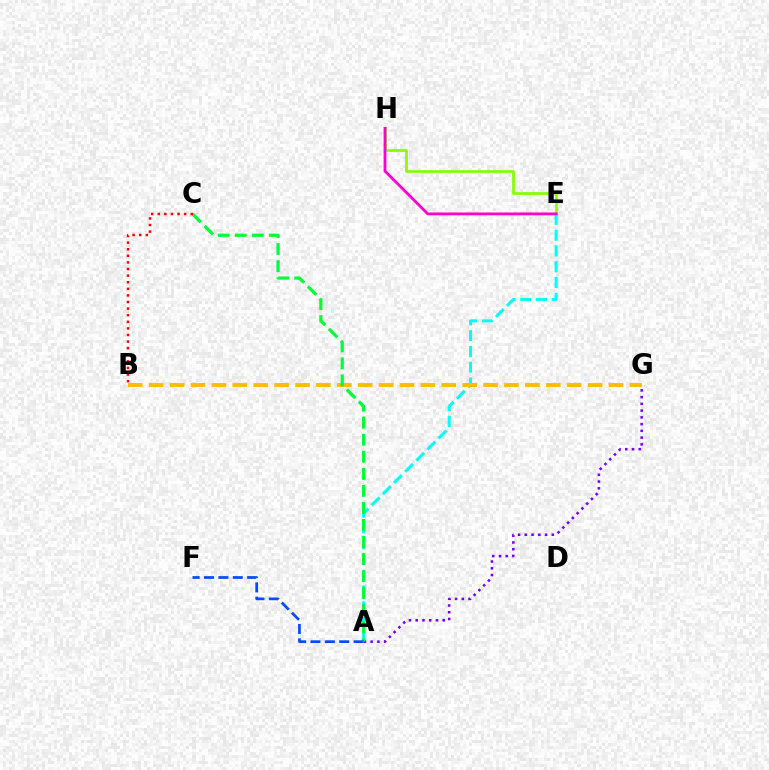{('E', 'H'): [{'color': '#84ff00', 'line_style': 'solid', 'thickness': 1.94}, {'color': '#ff00cf', 'line_style': 'solid', 'thickness': 2.02}], ('A', 'E'): [{'color': '#00fff6', 'line_style': 'dashed', 'thickness': 2.14}], ('B', 'G'): [{'color': '#ffbd00', 'line_style': 'dashed', 'thickness': 2.84}], ('A', 'G'): [{'color': '#7200ff', 'line_style': 'dotted', 'thickness': 1.83}], ('A', 'C'): [{'color': '#00ff39', 'line_style': 'dashed', 'thickness': 2.32}], ('A', 'F'): [{'color': '#004bff', 'line_style': 'dashed', 'thickness': 1.95}], ('B', 'C'): [{'color': '#ff0000', 'line_style': 'dotted', 'thickness': 1.79}]}